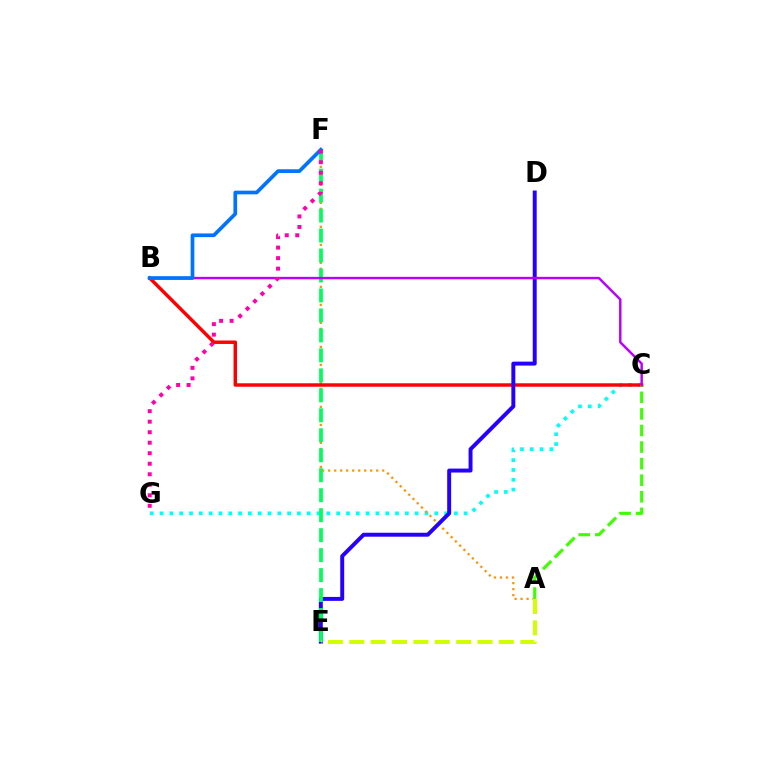{('C', 'G'): [{'color': '#00fff6', 'line_style': 'dotted', 'thickness': 2.67}], ('A', 'F'): [{'color': '#ff9400', 'line_style': 'dotted', 'thickness': 1.63}], ('B', 'C'): [{'color': '#ff0000', 'line_style': 'solid', 'thickness': 2.48}, {'color': '#b900ff', 'line_style': 'solid', 'thickness': 1.76}], ('D', 'E'): [{'color': '#2500ff', 'line_style': 'solid', 'thickness': 2.84}], ('E', 'F'): [{'color': '#00ff5c', 'line_style': 'dashed', 'thickness': 2.71}], ('A', 'C'): [{'color': '#3dff00', 'line_style': 'dashed', 'thickness': 2.25}], ('B', 'F'): [{'color': '#0074ff', 'line_style': 'solid', 'thickness': 2.66}], ('A', 'E'): [{'color': '#d1ff00', 'line_style': 'dashed', 'thickness': 2.9}], ('F', 'G'): [{'color': '#ff00ac', 'line_style': 'dotted', 'thickness': 2.86}]}